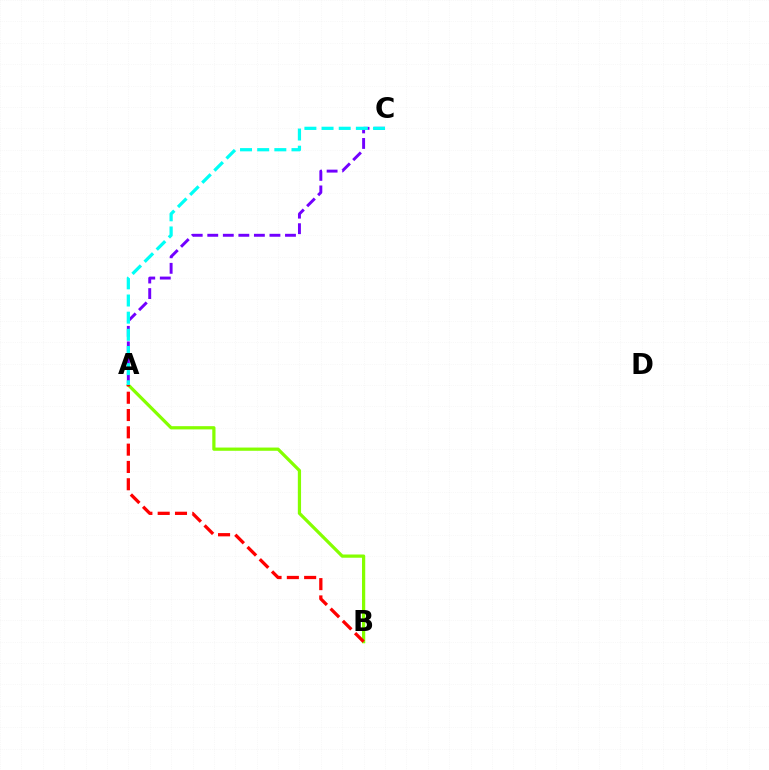{('A', 'C'): [{'color': '#7200ff', 'line_style': 'dashed', 'thickness': 2.11}, {'color': '#00fff6', 'line_style': 'dashed', 'thickness': 2.33}], ('A', 'B'): [{'color': '#84ff00', 'line_style': 'solid', 'thickness': 2.33}, {'color': '#ff0000', 'line_style': 'dashed', 'thickness': 2.35}]}